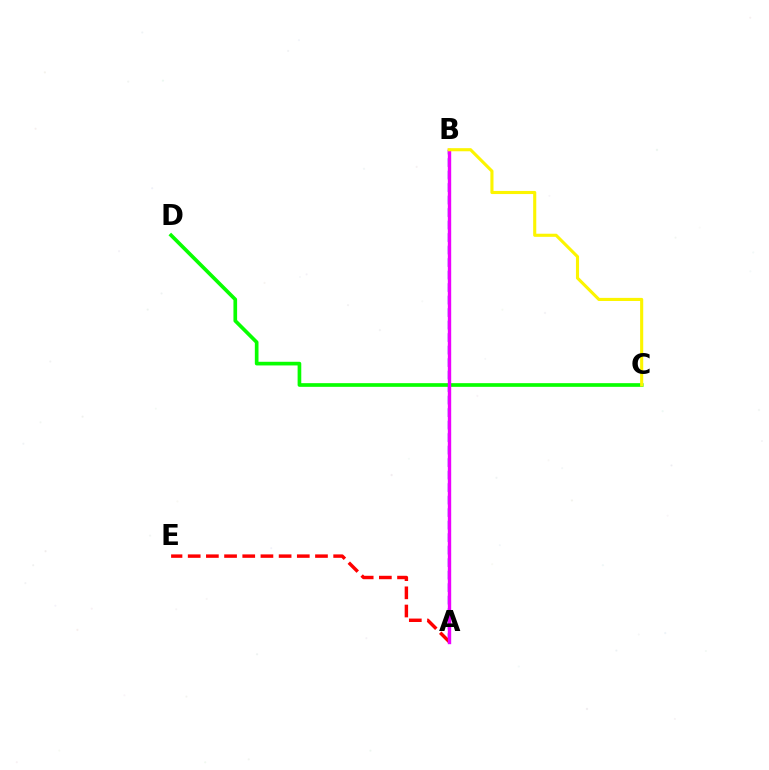{('A', 'B'): [{'color': '#00fff6', 'line_style': 'dotted', 'thickness': 2.19}, {'color': '#0010ff', 'line_style': 'dashed', 'thickness': 1.7}, {'color': '#ee00ff', 'line_style': 'solid', 'thickness': 2.43}], ('C', 'D'): [{'color': '#08ff00', 'line_style': 'solid', 'thickness': 2.64}], ('A', 'E'): [{'color': '#ff0000', 'line_style': 'dashed', 'thickness': 2.47}], ('B', 'C'): [{'color': '#fcf500', 'line_style': 'solid', 'thickness': 2.23}]}